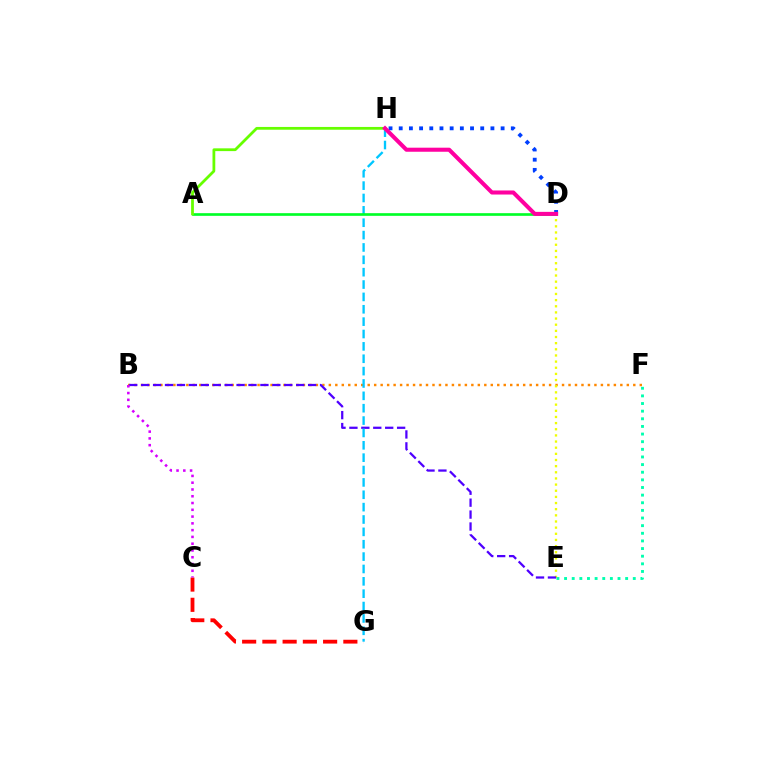{('D', 'H'): [{'color': '#003fff', 'line_style': 'dotted', 'thickness': 2.77}, {'color': '#ff00a0', 'line_style': 'solid', 'thickness': 2.92}], ('B', 'F'): [{'color': '#ff8800', 'line_style': 'dotted', 'thickness': 1.76}], ('C', 'G'): [{'color': '#ff0000', 'line_style': 'dashed', 'thickness': 2.75}], ('D', 'E'): [{'color': '#eeff00', 'line_style': 'dotted', 'thickness': 1.67}], ('E', 'F'): [{'color': '#00ffaf', 'line_style': 'dotted', 'thickness': 2.07}], ('B', 'E'): [{'color': '#4f00ff', 'line_style': 'dashed', 'thickness': 1.62}], ('G', 'H'): [{'color': '#00c7ff', 'line_style': 'dashed', 'thickness': 1.68}], ('A', 'D'): [{'color': '#00ff27', 'line_style': 'solid', 'thickness': 1.92}], ('B', 'C'): [{'color': '#d600ff', 'line_style': 'dotted', 'thickness': 1.84}], ('A', 'H'): [{'color': '#66ff00', 'line_style': 'solid', 'thickness': 2.0}]}